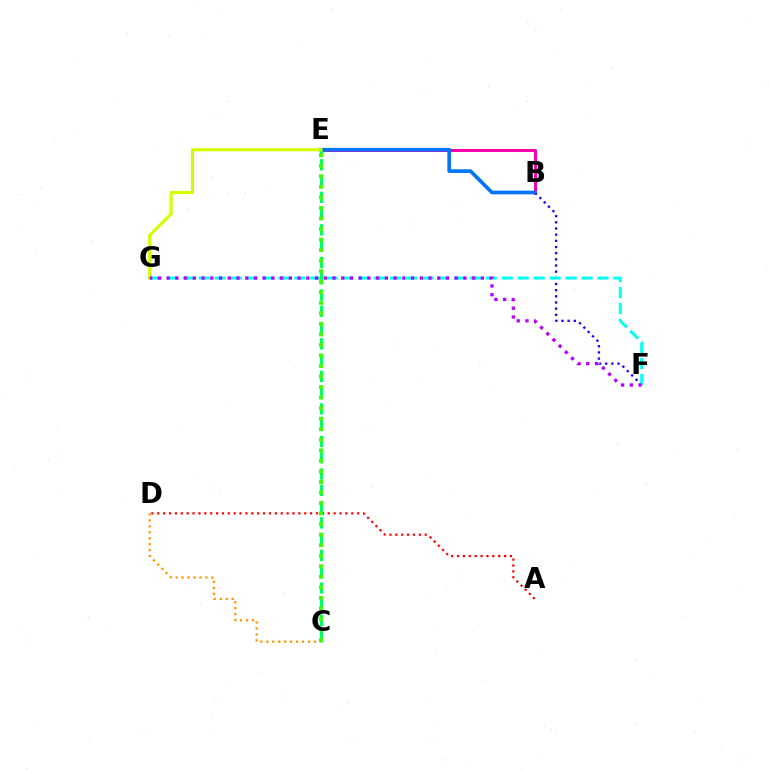{('B', 'E'): [{'color': '#ff00ac', 'line_style': 'solid', 'thickness': 2.15}, {'color': '#0074ff', 'line_style': 'solid', 'thickness': 2.63}], ('B', 'F'): [{'color': '#2500ff', 'line_style': 'dotted', 'thickness': 1.68}], ('A', 'D'): [{'color': '#ff0000', 'line_style': 'dotted', 'thickness': 1.6}], ('F', 'G'): [{'color': '#00fff6', 'line_style': 'dashed', 'thickness': 2.17}, {'color': '#b900ff', 'line_style': 'dotted', 'thickness': 2.37}], ('C', 'D'): [{'color': '#ff9400', 'line_style': 'dotted', 'thickness': 1.62}], ('C', 'E'): [{'color': '#00ff5c', 'line_style': 'dashed', 'thickness': 2.21}, {'color': '#3dff00', 'line_style': 'dotted', 'thickness': 2.86}], ('E', 'G'): [{'color': '#d1ff00', 'line_style': 'solid', 'thickness': 2.27}]}